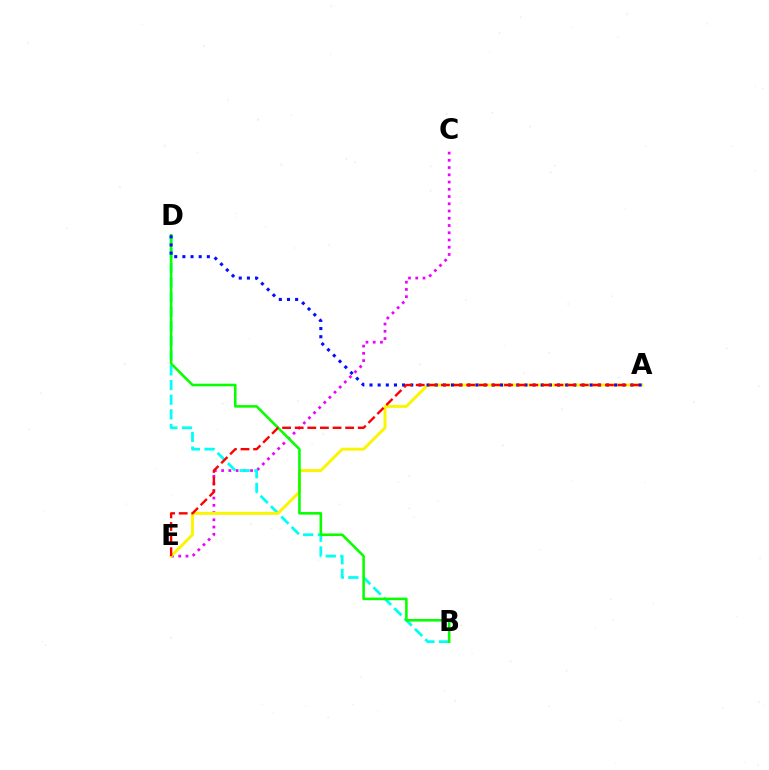{('C', 'E'): [{'color': '#ee00ff', 'line_style': 'dotted', 'thickness': 1.97}], ('B', 'D'): [{'color': '#00fff6', 'line_style': 'dashed', 'thickness': 1.99}, {'color': '#08ff00', 'line_style': 'solid', 'thickness': 1.86}], ('A', 'E'): [{'color': '#fcf500', 'line_style': 'solid', 'thickness': 2.12}, {'color': '#ff0000', 'line_style': 'dashed', 'thickness': 1.71}], ('A', 'D'): [{'color': '#0010ff', 'line_style': 'dotted', 'thickness': 2.22}]}